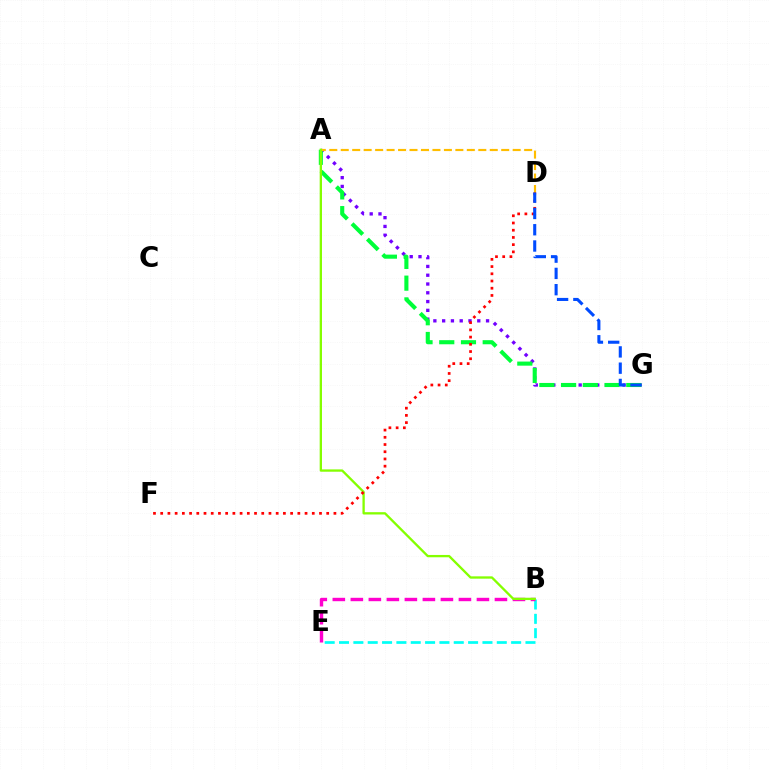{('B', 'E'): [{'color': '#00fff6', 'line_style': 'dashed', 'thickness': 1.95}, {'color': '#ff00cf', 'line_style': 'dashed', 'thickness': 2.45}], ('A', 'G'): [{'color': '#7200ff', 'line_style': 'dotted', 'thickness': 2.39}, {'color': '#00ff39', 'line_style': 'dashed', 'thickness': 2.95}], ('A', 'D'): [{'color': '#ffbd00', 'line_style': 'dashed', 'thickness': 1.56}], ('A', 'B'): [{'color': '#84ff00', 'line_style': 'solid', 'thickness': 1.67}], ('D', 'F'): [{'color': '#ff0000', 'line_style': 'dotted', 'thickness': 1.96}], ('D', 'G'): [{'color': '#004bff', 'line_style': 'dashed', 'thickness': 2.21}]}